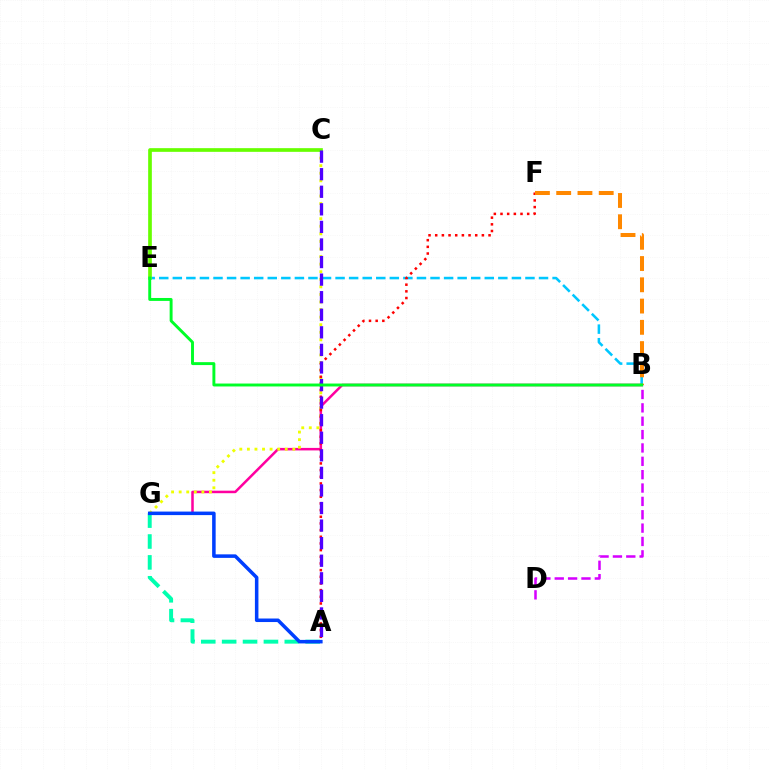{('B', 'G'): [{'color': '#ff00a0', 'line_style': 'solid', 'thickness': 1.81}], ('C', 'G'): [{'color': '#eeff00', 'line_style': 'dotted', 'thickness': 2.06}], ('B', 'E'): [{'color': '#00c7ff', 'line_style': 'dashed', 'thickness': 1.84}, {'color': '#00ff27', 'line_style': 'solid', 'thickness': 2.11}], ('A', 'G'): [{'color': '#00ffaf', 'line_style': 'dashed', 'thickness': 2.84}, {'color': '#003fff', 'line_style': 'solid', 'thickness': 2.54}], ('B', 'D'): [{'color': '#d600ff', 'line_style': 'dashed', 'thickness': 1.82}], ('C', 'E'): [{'color': '#66ff00', 'line_style': 'solid', 'thickness': 2.65}], ('A', 'F'): [{'color': '#ff0000', 'line_style': 'dotted', 'thickness': 1.81}], ('A', 'C'): [{'color': '#4f00ff', 'line_style': 'dashed', 'thickness': 2.39}], ('B', 'F'): [{'color': '#ff8800', 'line_style': 'dashed', 'thickness': 2.89}]}